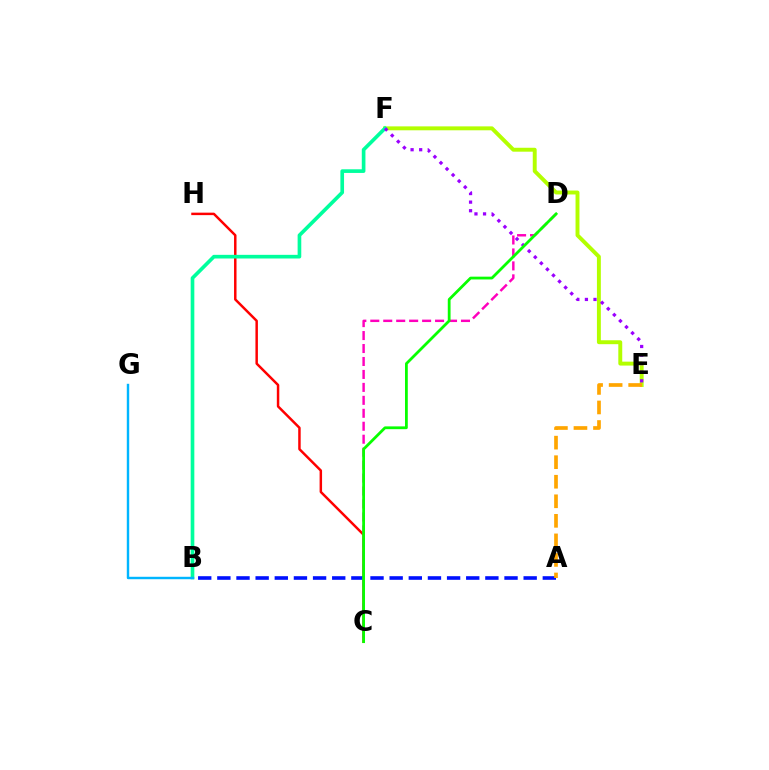{('E', 'F'): [{'color': '#b3ff00', 'line_style': 'solid', 'thickness': 2.82}, {'color': '#9b00ff', 'line_style': 'dotted', 'thickness': 2.33}], ('C', 'H'): [{'color': '#ff0000', 'line_style': 'solid', 'thickness': 1.78}], ('A', 'B'): [{'color': '#0010ff', 'line_style': 'dashed', 'thickness': 2.6}], ('B', 'F'): [{'color': '#00ff9d', 'line_style': 'solid', 'thickness': 2.63}], ('C', 'D'): [{'color': '#ff00bd', 'line_style': 'dashed', 'thickness': 1.76}, {'color': '#08ff00', 'line_style': 'solid', 'thickness': 2.01}], ('B', 'G'): [{'color': '#00b5ff', 'line_style': 'solid', 'thickness': 1.75}], ('A', 'E'): [{'color': '#ffa500', 'line_style': 'dashed', 'thickness': 2.66}]}